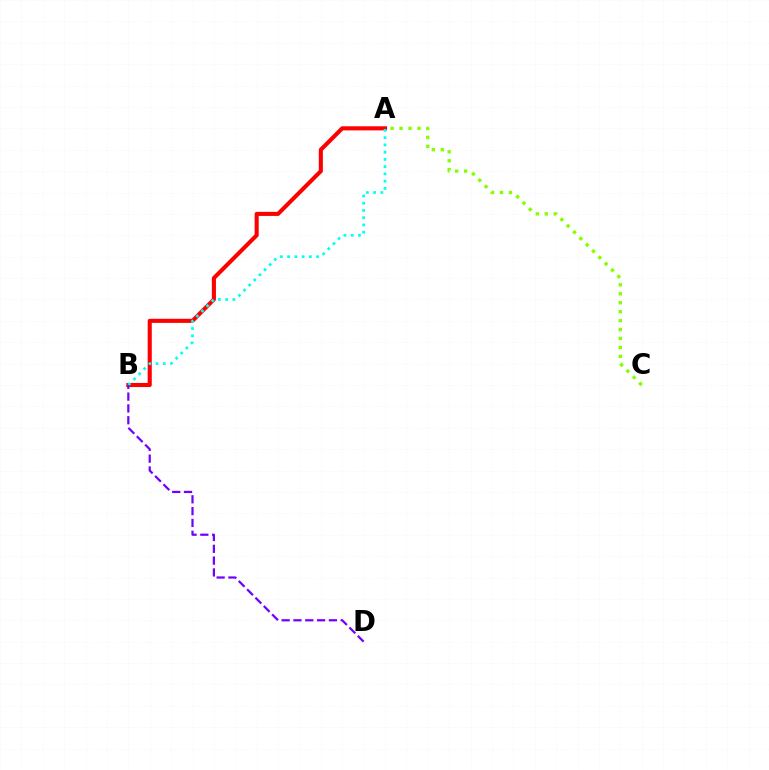{('A', 'C'): [{'color': '#84ff00', 'line_style': 'dotted', 'thickness': 2.43}], ('A', 'B'): [{'color': '#ff0000', 'line_style': 'solid', 'thickness': 2.95}, {'color': '#00fff6', 'line_style': 'dotted', 'thickness': 1.97}], ('B', 'D'): [{'color': '#7200ff', 'line_style': 'dashed', 'thickness': 1.61}]}